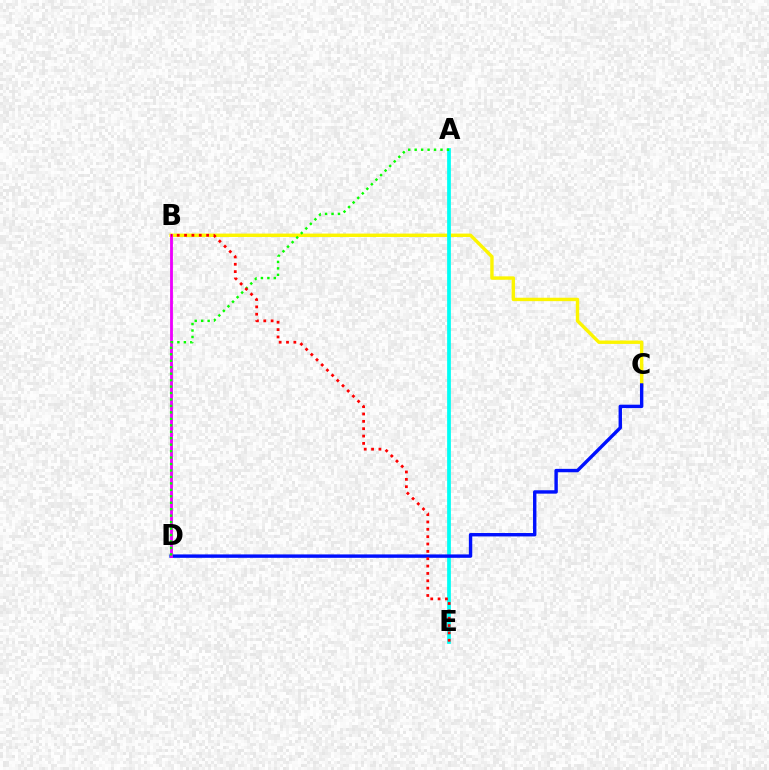{('B', 'C'): [{'color': '#fcf500', 'line_style': 'solid', 'thickness': 2.45}], ('A', 'E'): [{'color': '#00fff6', 'line_style': 'solid', 'thickness': 2.7}], ('C', 'D'): [{'color': '#0010ff', 'line_style': 'solid', 'thickness': 2.45}], ('B', 'D'): [{'color': '#ee00ff', 'line_style': 'solid', 'thickness': 2.04}], ('A', 'D'): [{'color': '#08ff00', 'line_style': 'dotted', 'thickness': 1.75}], ('B', 'E'): [{'color': '#ff0000', 'line_style': 'dotted', 'thickness': 2.0}]}